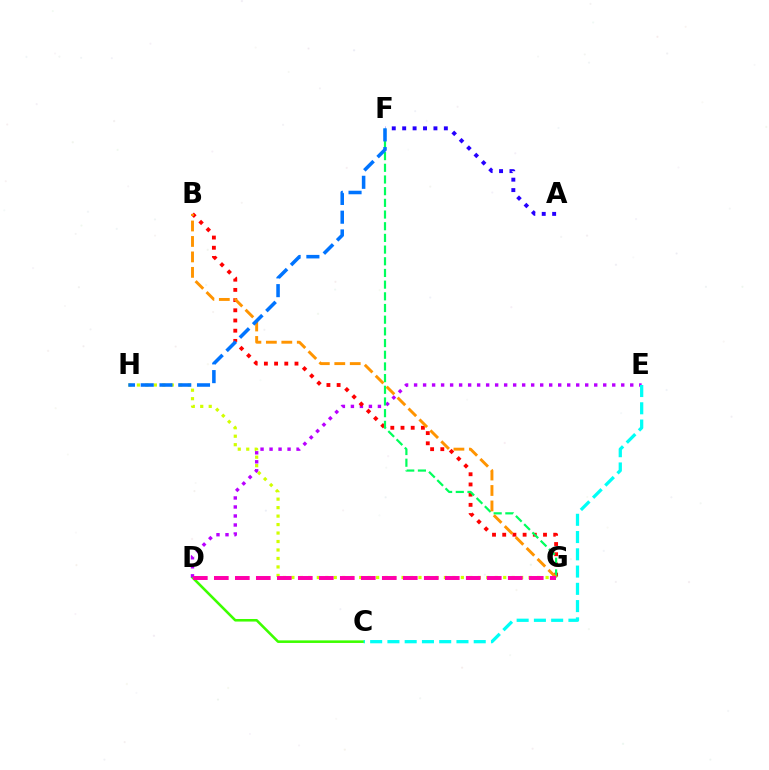{('A', 'F'): [{'color': '#2500ff', 'line_style': 'dotted', 'thickness': 2.83}], ('C', 'D'): [{'color': '#3dff00', 'line_style': 'solid', 'thickness': 1.85}], ('G', 'H'): [{'color': '#d1ff00', 'line_style': 'dotted', 'thickness': 2.3}], ('D', 'E'): [{'color': '#b900ff', 'line_style': 'dotted', 'thickness': 2.45}], ('C', 'E'): [{'color': '#00fff6', 'line_style': 'dashed', 'thickness': 2.34}], ('B', 'G'): [{'color': '#ff0000', 'line_style': 'dotted', 'thickness': 2.77}, {'color': '#ff9400', 'line_style': 'dashed', 'thickness': 2.1}], ('F', 'G'): [{'color': '#00ff5c', 'line_style': 'dashed', 'thickness': 1.59}], ('D', 'G'): [{'color': '#ff00ac', 'line_style': 'dashed', 'thickness': 2.85}], ('F', 'H'): [{'color': '#0074ff', 'line_style': 'dashed', 'thickness': 2.55}]}